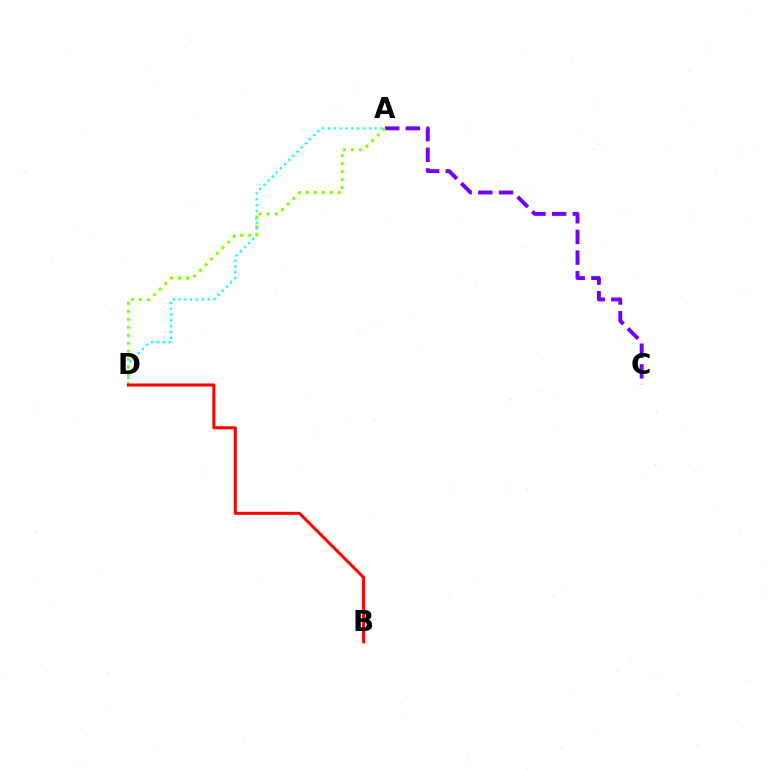{('A', 'C'): [{'color': '#7200ff', 'line_style': 'dashed', 'thickness': 2.81}], ('A', 'D'): [{'color': '#00fff6', 'line_style': 'dotted', 'thickness': 1.59}, {'color': '#84ff00', 'line_style': 'dotted', 'thickness': 2.17}], ('B', 'D'): [{'color': '#ff0000', 'line_style': 'solid', 'thickness': 2.18}]}